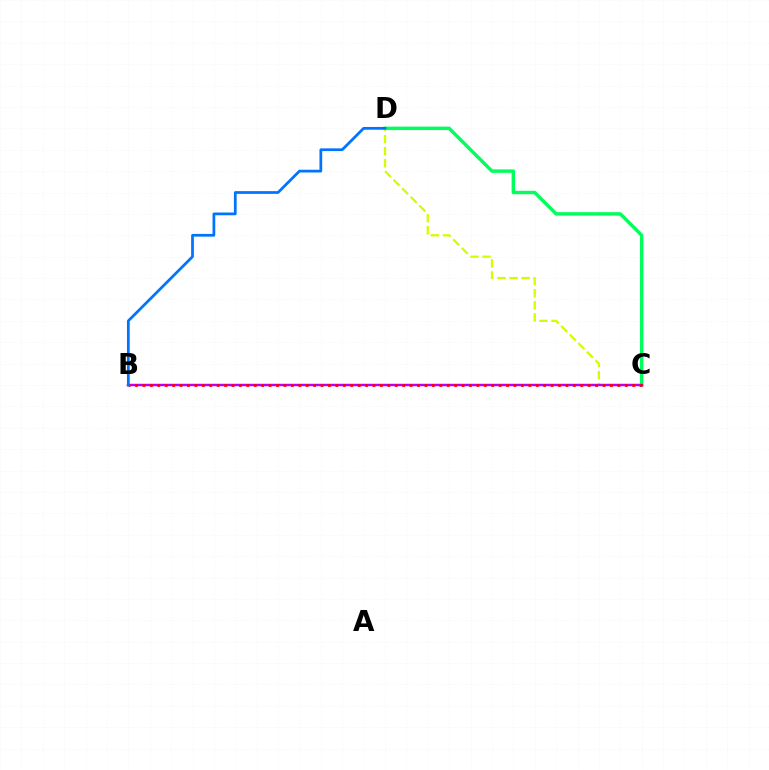{('C', 'D'): [{'color': '#00ff5c', 'line_style': 'solid', 'thickness': 2.47}, {'color': '#d1ff00', 'line_style': 'dashed', 'thickness': 1.64}], ('B', 'C'): [{'color': '#b900ff', 'line_style': 'solid', 'thickness': 1.77}, {'color': '#ff0000', 'line_style': 'dotted', 'thickness': 2.02}], ('B', 'D'): [{'color': '#0074ff', 'line_style': 'solid', 'thickness': 1.98}]}